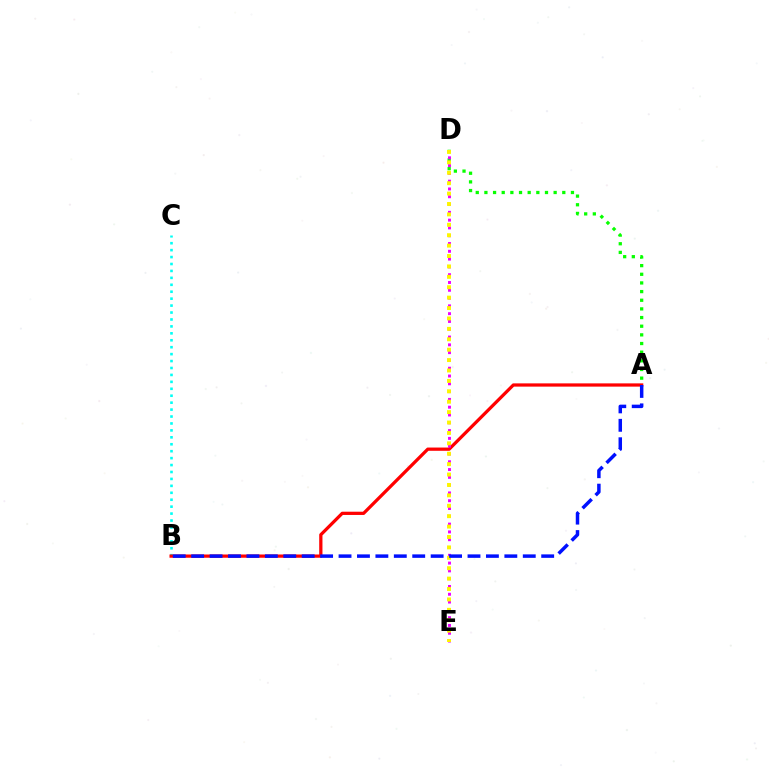{('B', 'C'): [{'color': '#00fff6', 'line_style': 'dotted', 'thickness': 1.88}], ('A', 'B'): [{'color': '#ff0000', 'line_style': 'solid', 'thickness': 2.34}, {'color': '#0010ff', 'line_style': 'dashed', 'thickness': 2.5}], ('A', 'D'): [{'color': '#08ff00', 'line_style': 'dotted', 'thickness': 2.35}], ('D', 'E'): [{'color': '#ee00ff', 'line_style': 'dotted', 'thickness': 2.12}, {'color': '#fcf500', 'line_style': 'dotted', 'thickness': 2.83}]}